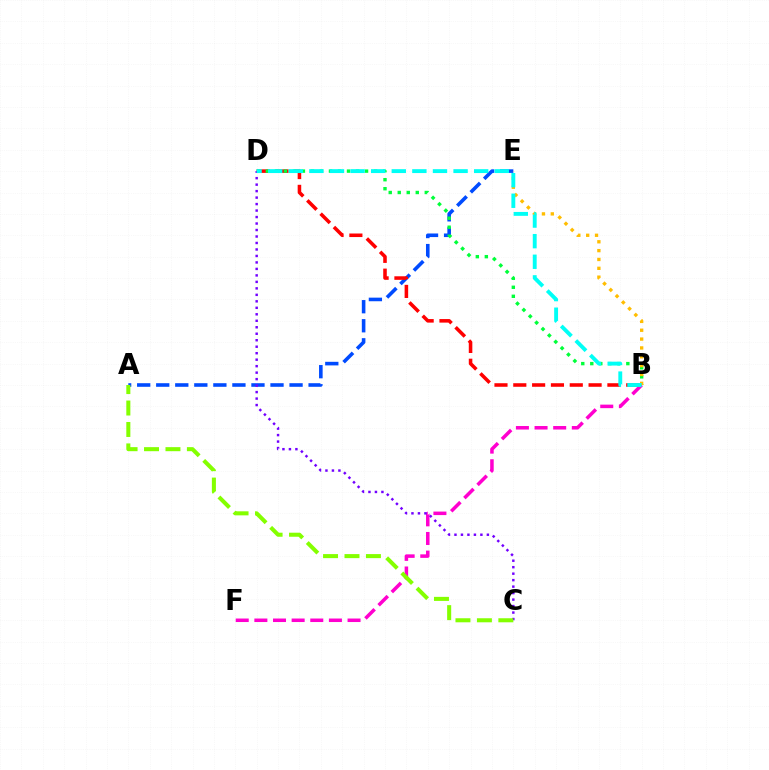{('A', 'E'): [{'color': '#004bff', 'line_style': 'dashed', 'thickness': 2.59}], ('B', 'F'): [{'color': '#ff00cf', 'line_style': 'dashed', 'thickness': 2.53}], ('B', 'D'): [{'color': '#ff0000', 'line_style': 'dashed', 'thickness': 2.56}, {'color': '#00ff39', 'line_style': 'dotted', 'thickness': 2.45}, {'color': '#00fff6', 'line_style': 'dashed', 'thickness': 2.8}], ('C', 'D'): [{'color': '#7200ff', 'line_style': 'dotted', 'thickness': 1.76}], ('B', 'E'): [{'color': '#ffbd00', 'line_style': 'dotted', 'thickness': 2.4}], ('A', 'C'): [{'color': '#84ff00', 'line_style': 'dashed', 'thickness': 2.91}]}